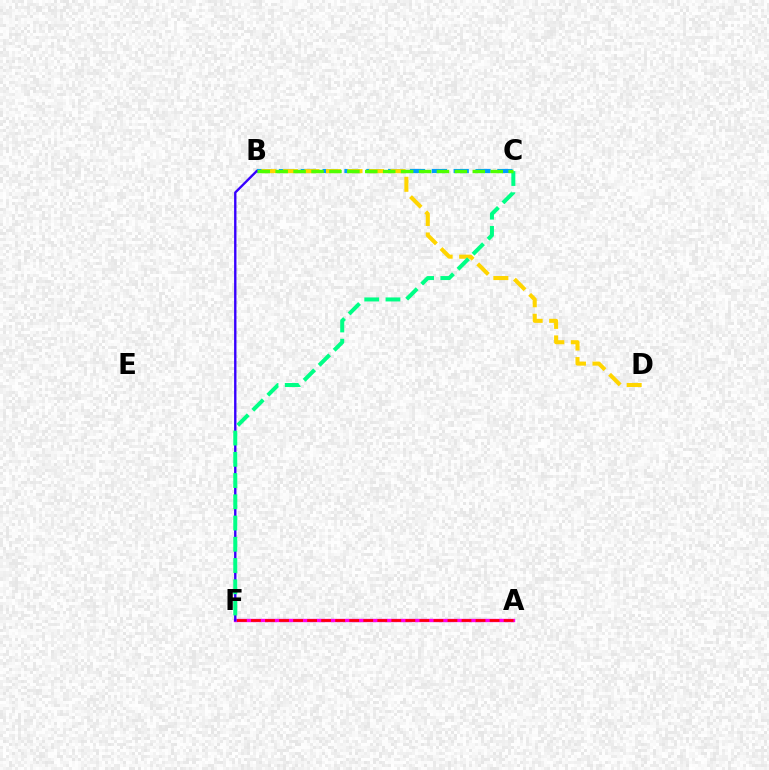{('A', 'F'): [{'color': '#ff00ed', 'line_style': 'solid', 'thickness': 2.43}, {'color': '#ff0000', 'line_style': 'dashed', 'thickness': 1.91}], ('B', 'C'): [{'color': '#009eff', 'line_style': 'dashed', 'thickness': 2.97}, {'color': '#4fff00', 'line_style': 'dashed', 'thickness': 2.43}], ('B', 'F'): [{'color': '#3700ff', 'line_style': 'solid', 'thickness': 1.7}], ('B', 'D'): [{'color': '#ffd500', 'line_style': 'dashed', 'thickness': 2.92}], ('C', 'F'): [{'color': '#00ff86', 'line_style': 'dashed', 'thickness': 2.89}]}